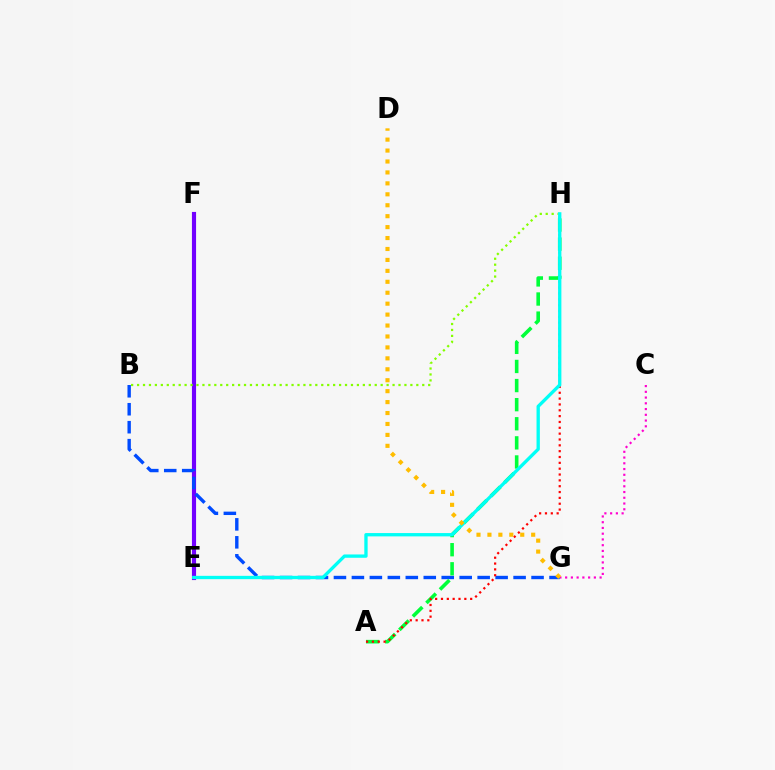{('E', 'F'): [{'color': '#7200ff', 'line_style': 'solid', 'thickness': 2.98}], ('C', 'G'): [{'color': '#ff00cf', 'line_style': 'dotted', 'thickness': 1.56}], ('B', 'G'): [{'color': '#004bff', 'line_style': 'dashed', 'thickness': 2.44}], ('A', 'H'): [{'color': '#00ff39', 'line_style': 'dashed', 'thickness': 2.59}, {'color': '#ff0000', 'line_style': 'dotted', 'thickness': 1.59}], ('B', 'H'): [{'color': '#84ff00', 'line_style': 'dotted', 'thickness': 1.61}], ('E', 'H'): [{'color': '#00fff6', 'line_style': 'solid', 'thickness': 2.39}], ('D', 'G'): [{'color': '#ffbd00', 'line_style': 'dotted', 'thickness': 2.97}]}